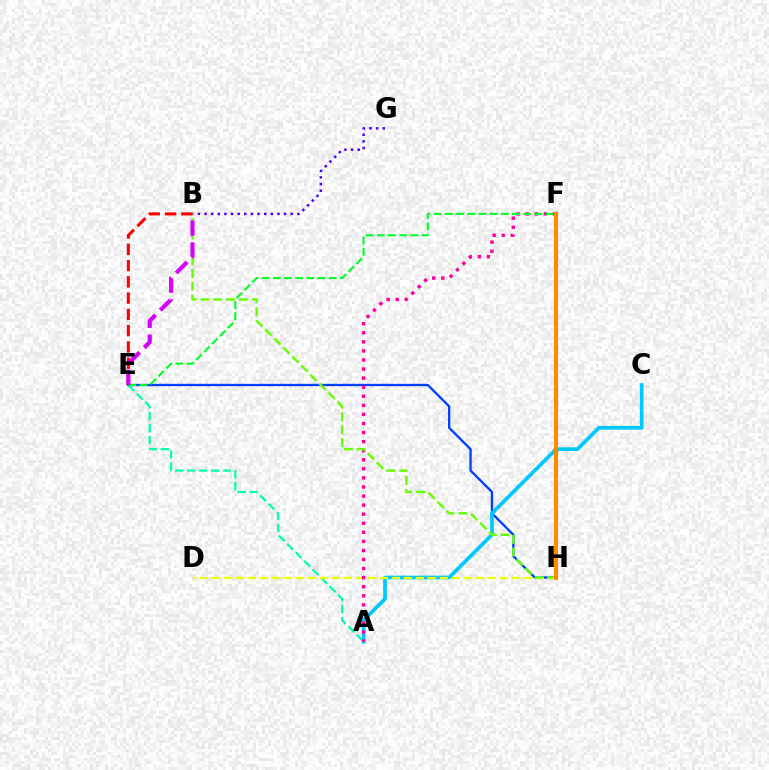{('A', 'E'): [{'color': '#00ffaf', 'line_style': 'dashed', 'thickness': 1.63}], ('E', 'H'): [{'color': '#003fff', 'line_style': 'solid', 'thickness': 1.66}], ('B', 'G'): [{'color': '#4f00ff', 'line_style': 'dotted', 'thickness': 1.8}], ('A', 'C'): [{'color': '#00c7ff', 'line_style': 'solid', 'thickness': 2.66}], ('D', 'H'): [{'color': '#eeff00', 'line_style': 'dashed', 'thickness': 1.63}], ('A', 'F'): [{'color': '#ff00a0', 'line_style': 'dotted', 'thickness': 2.46}], ('E', 'F'): [{'color': '#00ff27', 'line_style': 'dashed', 'thickness': 1.52}], ('B', 'H'): [{'color': '#66ff00', 'line_style': 'dashed', 'thickness': 1.74}], ('F', 'H'): [{'color': '#ff8800', 'line_style': 'solid', 'thickness': 2.96}], ('B', 'E'): [{'color': '#ff0000', 'line_style': 'dashed', 'thickness': 2.21}, {'color': '#d600ff', 'line_style': 'dashed', 'thickness': 2.99}]}